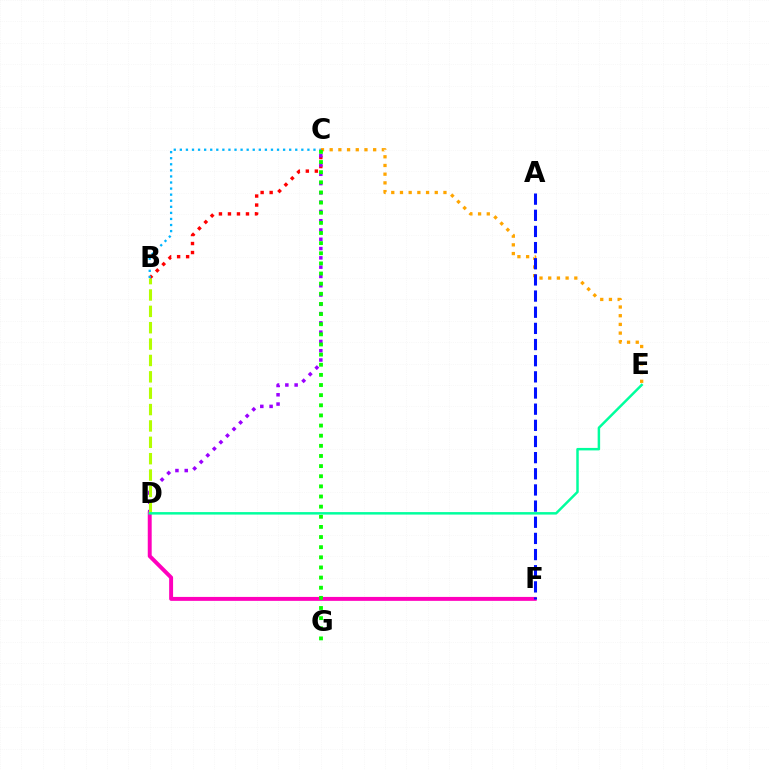{('C', 'E'): [{'color': '#ffa500', 'line_style': 'dotted', 'thickness': 2.36}], ('B', 'C'): [{'color': '#ff0000', 'line_style': 'dotted', 'thickness': 2.45}, {'color': '#00b5ff', 'line_style': 'dotted', 'thickness': 1.65}], ('C', 'D'): [{'color': '#9b00ff', 'line_style': 'dotted', 'thickness': 2.52}], ('D', 'F'): [{'color': '#ff00bd', 'line_style': 'solid', 'thickness': 2.83}], ('C', 'G'): [{'color': '#08ff00', 'line_style': 'dotted', 'thickness': 2.75}], ('B', 'D'): [{'color': '#b3ff00', 'line_style': 'dashed', 'thickness': 2.22}], ('A', 'F'): [{'color': '#0010ff', 'line_style': 'dashed', 'thickness': 2.19}], ('D', 'E'): [{'color': '#00ff9d', 'line_style': 'solid', 'thickness': 1.78}]}